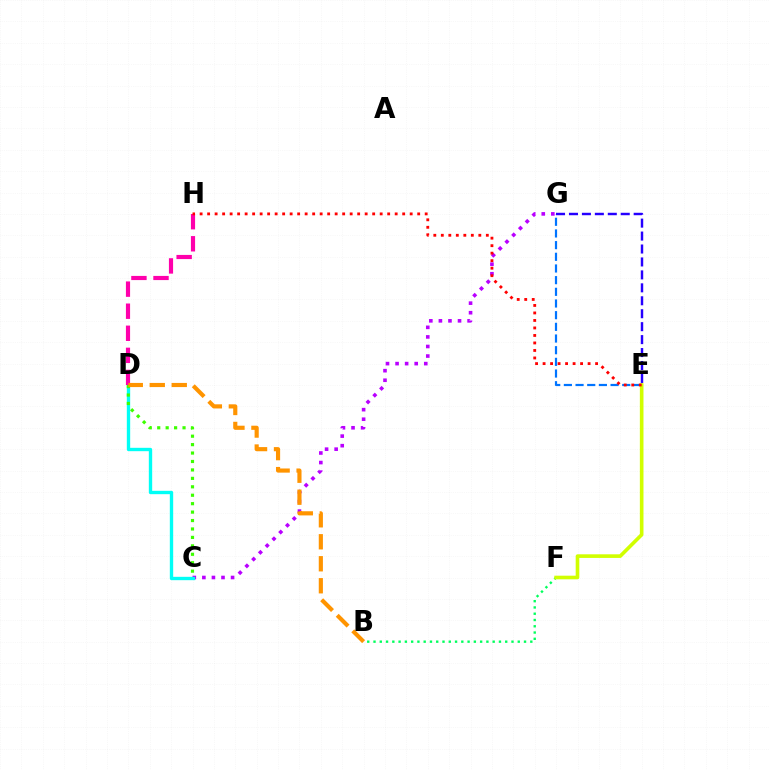{('C', 'G'): [{'color': '#b900ff', 'line_style': 'dotted', 'thickness': 2.6}], ('C', 'D'): [{'color': '#00fff6', 'line_style': 'solid', 'thickness': 2.42}, {'color': '#3dff00', 'line_style': 'dotted', 'thickness': 2.29}], ('B', 'F'): [{'color': '#00ff5c', 'line_style': 'dotted', 'thickness': 1.7}], ('E', 'G'): [{'color': '#0074ff', 'line_style': 'dashed', 'thickness': 1.59}, {'color': '#2500ff', 'line_style': 'dashed', 'thickness': 1.76}], ('D', 'H'): [{'color': '#ff00ac', 'line_style': 'dashed', 'thickness': 3.0}], ('E', 'F'): [{'color': '#d1ff00', 'line_style': 'solid', 'thickness': 2.61}], ('E', 'H'): [{'color': '#ff0000', 'line_style': 'dotted', 'thickness': 2.04}], ('B', 'D'): [{'color': '#ff9400', 'line_style': 'dashed', 'thickness': 2.99}]}